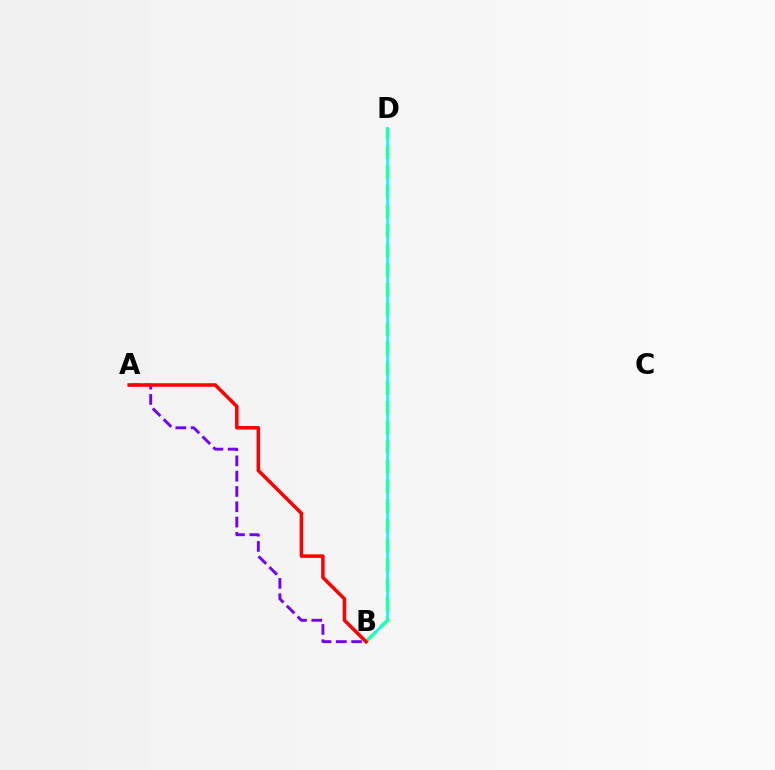{('B', 'D'): [{'color': '#84ff00', 'line_style': 'dashed', 'thickness': 2.67}, {'color': '#00fff6', 'line_style': 'solid', 'thickness': 1.91}], ('A', 'B'): [{'color': '#7200ff', 'line_style': 'dashed', 'thickness': 2.08}, {'color': '#ff0000', 'line_style': 'solid', 'thickness': 2.54}]}